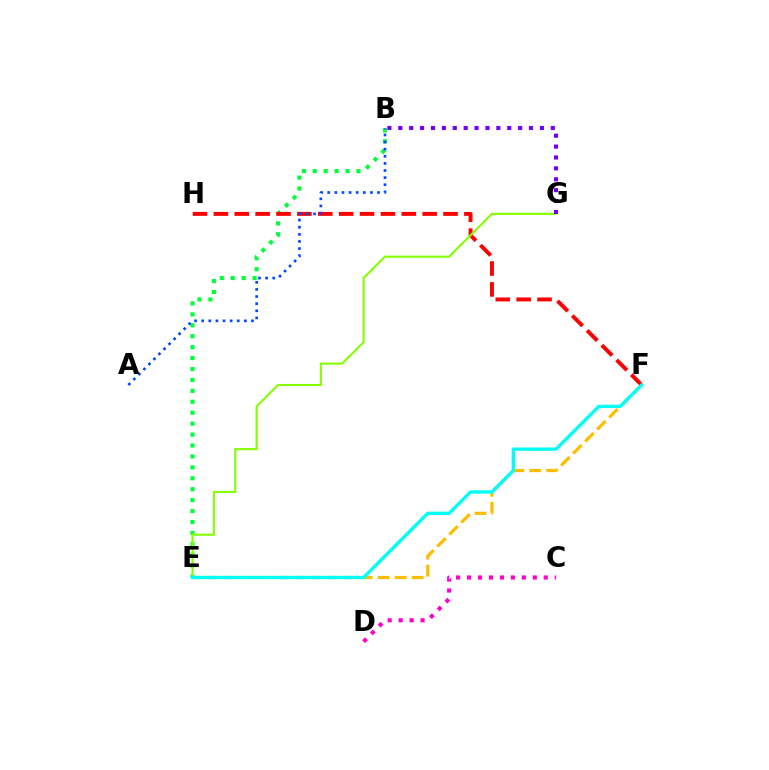{('B', 'E'): [{'color': '#00ff39', 'line_style': 'dotted', 'thickness': 2.97}], ('F', 'H'): [{'color': '#ff0000', 'line_style': 'dashed', 'thickness': 2.84}], ('E', 'F'): [{'color': '#ffbd00', 'line_style': 'dashed', 'thickness': 2.31}, {'color': '#00fff6', 'line_style': 'solid', 'thickness': 2.41}], ('E', 'G'): [{'color': '#84ff00', 'line_style': 'solid', 'thickness': 1.52}], ('B', 'G'): [{'color': '#7200ff', 'line_style': 'dotted', 'thickness': 2.96}], ('C', 'D'): [{'color': '#ff00cf', 'line_style': 'dotted', 'thickness': 2.98}], ('A', 'B'): [{'color': '#004bff', 'line_style': 'dotted', 'thickness': 1.93}]}